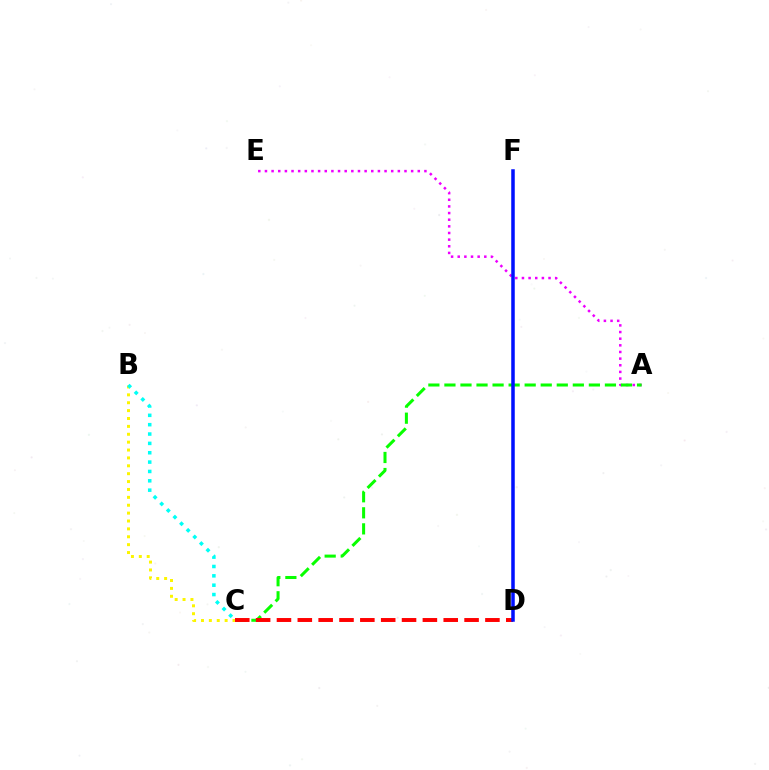{('A', 'E'): [{'color': '#ee00ff', 'line_style': 'dotted', 'thickness': 1.81}], ('A', 'C'): [{'color': '#08ff00', 'line_style': 'dashed', 'thickness': 2.18}], ('B', 'C'): [{'color': '#fcf500', 'line_style': 'dotted', 'thickness': 2.14}, {'color': '#00fff6', 'line_style': 'dotted', 'thickness': 2.54}], ('C', 'D'): [{'color': '#ff0000', 'line_style': 'dashed', 'thickness': 2.83}], ('D', 'F'): [{'color': '#0010ff', 'line_style': 'solid', 'thickness': 2.53}]}